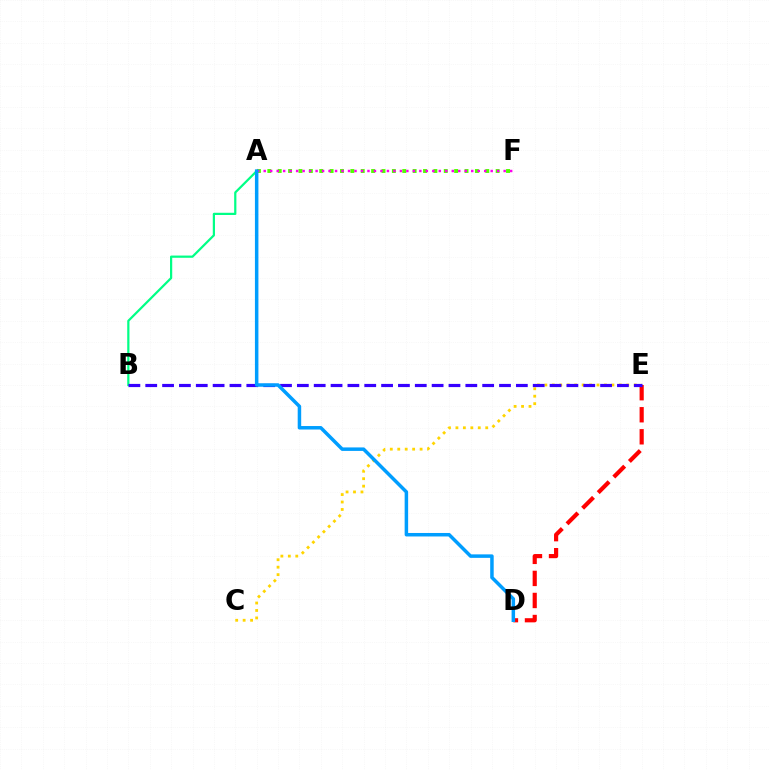{('A', 'B'): [{'color': '#00ff86', 'line_style': 'solid', 'thickness': 1.6}], ('D', 'E'): [{'color': '#ff0000', 'line_style': 'dashed', 'thickness': 3.0}], ('C', 'E'): [{'color': '#ffd500', 'line_style': 'dotted', 'thickness': 2.02}], ('A', 'F'): [{'color': '#4fff00', 'line_style': 'dotted', 'thickness': 2.82}, {'color': '#ff00ed', 'line_style': 'dotted', 'thickness': 1.76}], ('B', 'E'): [{'color': '#3700ff', 'line_style': 'dashed', 'thickness': 2.29}], ('A', 'D'): [{'color': '#009eff', 'line_style': 'solid', 'thickness': 2.51}]}